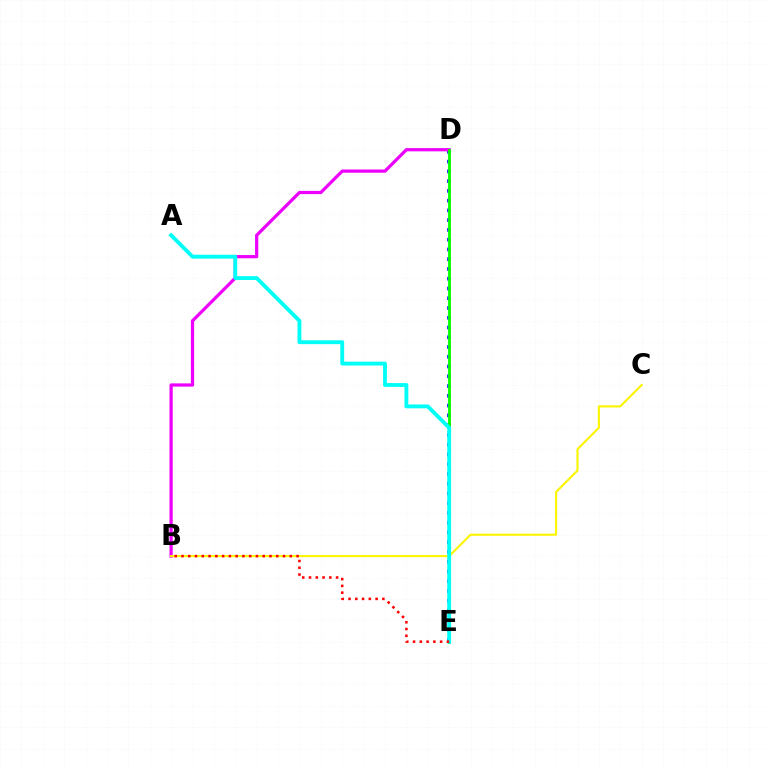{('D', 'E'): [{'color': '#0010ff', 'line_style': 'dotted', 'thickness': 2.65}, {'color': '#08ff00', 'line_style': 'solid', 'thickness': 2.06}], ('B', 'D'): [{'color': '#ee00ff', 'line_style': 'solid', 'thickness': 2.33}], ('B', 'C'): [{'color': '#fcf500', 'line_style': 'solid', 'thickness': 1.53}], ('A', 'E'): [{'color': '#00fff6', 'line_style': 'solid', 'thickness': 2.78}], ('B', 'E'): [{'color': '#ff0000', 'line_style': 'dotted', 'thickness': 1.84}]}